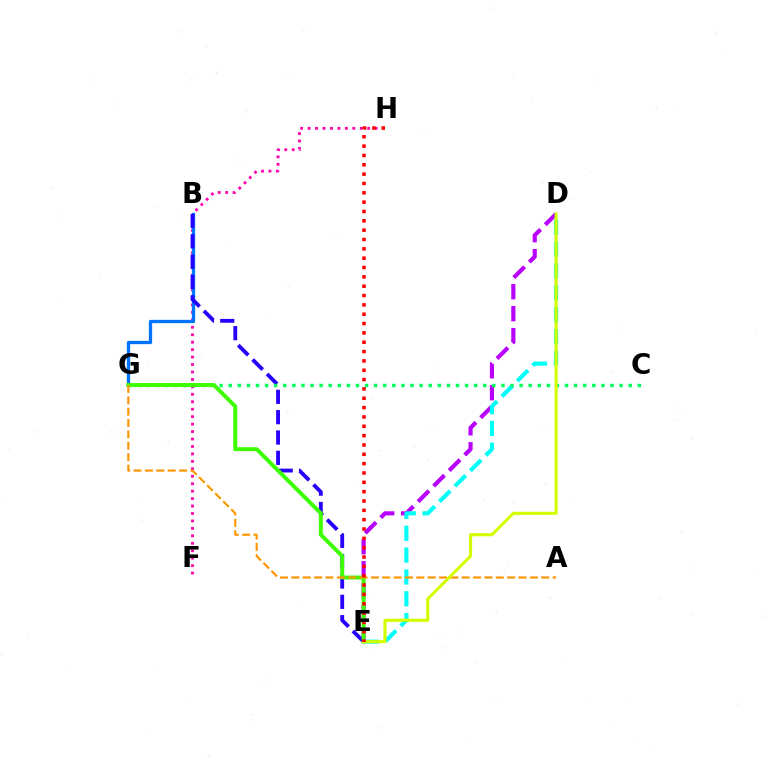{('F', 'H'): [{'color': '#ff00ac', 'line_style': 'dotted', 'thickness': 2.02}], ('D', 'E'): [{'color': '#b900ff', 'line_style': 'dashed', 'thickness': 2.98}, {'color': '#00fff6', 'line_style': 'dashed', 'thickness': 2.97}, {'color': '#d1ff00', 'line_style': 'solid', 'thickness': 2.25}], ('B', 'G'): [{'color': '#0074ff', 'line_style': 'solid', 'thickness': 2.36}], ('B', 'E'): [{'color': '#2500ff', 'line_style': 'dashed', 'thickness': 2.76}], ('C', 'G'): [{'color': '#00ff5c', 'line_style': 'dotted', 'thickness': 2.47}], ('E', 'G'): [{'color': '#3dff00', 'line_style': 'solid', 'thickness': 2.84}], ('A', 'G'): [{'color': '#ff9400', 'line_style': 'dashed', 'thickness': 1.54}], ('E', 'H'): [{'color': '#ff0000', 'line_style': 'dotted', 'thickness': 2.54}]}